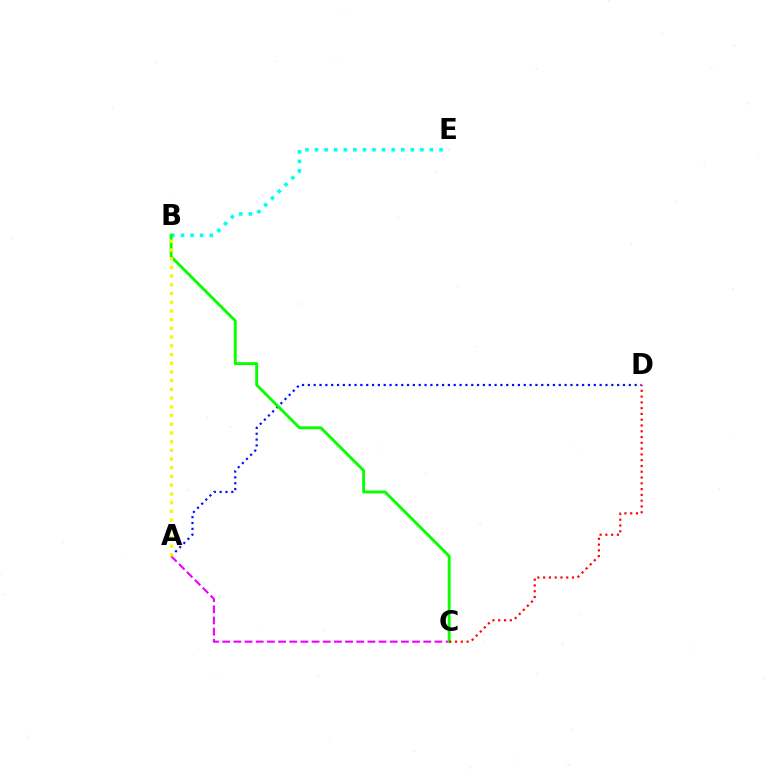{('A', 'D'): [{'color': '#0010ff', 'line_style': 'dotted', 'thickness': 1.59}], ('A', 'C'): [{'color': '#ee00ff', 'line_style': 'dashed', 'thickness': 1.52}], ('B', 'E'): [{'color': '#00fff6', 'line_style': 'dotted', 'thickness': 2.6}], ('B', 'C'): [{'color': '#08ff00', 'line_style': 'solid', 'thickness': 2.09}], ('C', 'D'): [{'color': '#ff0000', 'line_style': 'dotted', 'thickness': 1.57}], ('A', 'B'): [{'color': '#fcf500', 'line_style': 'dotted', 'thickness': 2.37}]}